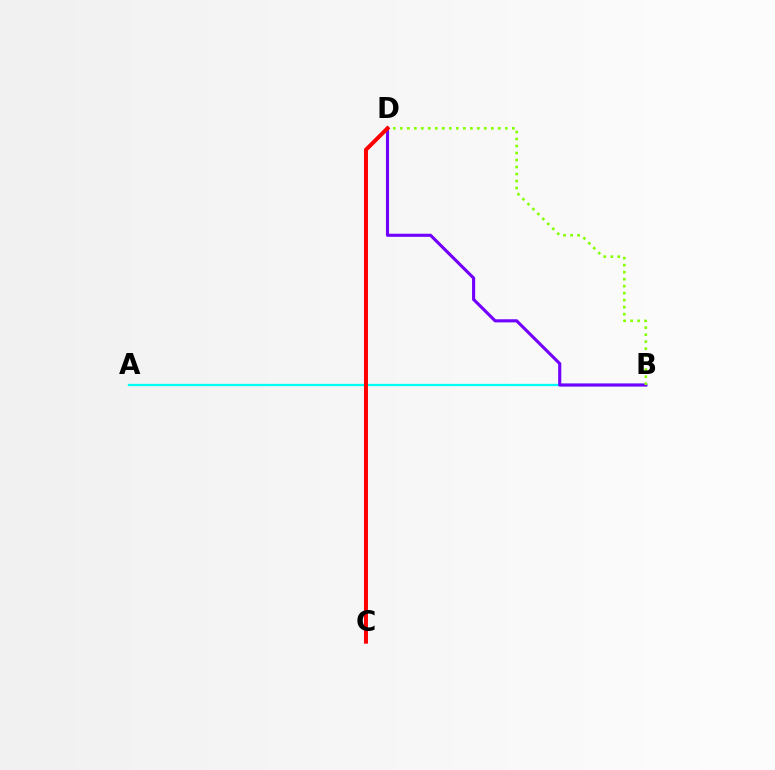{('A', 'B'): [{'color': '#00fff6', 'line_style': 'solid', 'thickness': 1.66}], ('B', 'D'): [{'color': '#7200ff', 'line_style': 'solid', 'thickness': 2.24}, {'color': '#84ff00', 'line_style': 'dotted', 'thickness': 1.9}], ('C', 'D'): [{'color': '#ff0000', 'line_style': 'solid', 'thickness': 2.87}]}